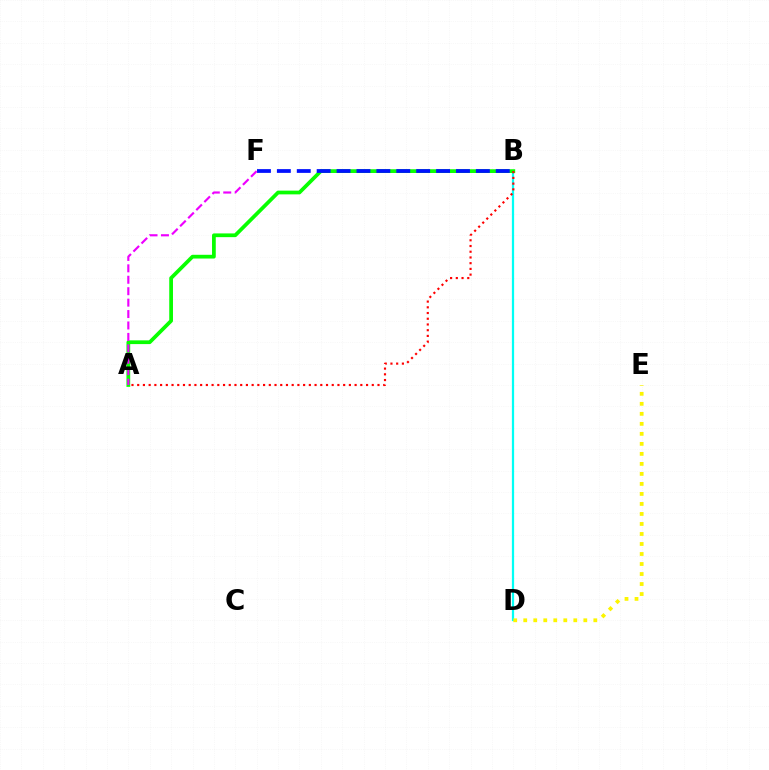{('B', 'D'): [{'color': '#00fff6', 'line_style': 'solid', 'thickness': 1.61}], ('A', 'B'): [{'color': '#08ff00', 'line_style': 'solid', 'thickness': 2.69}, {'color': '#ff0000', 'line_style': 'dotted', 'thickness': 1.55}], ('B', 'F'): [{'color': '#0010ff', 'line_style': 'dashed', 'thickness': 2.7}], ('A', 'F'): [{'color': '#ee00ff', 'line_style': 'dashed', 'thickness': 1.55}], ('D', 'E'): [{'color': '#fcf500', 'line_style': 'dotted', 'thickness': 2.72}]}